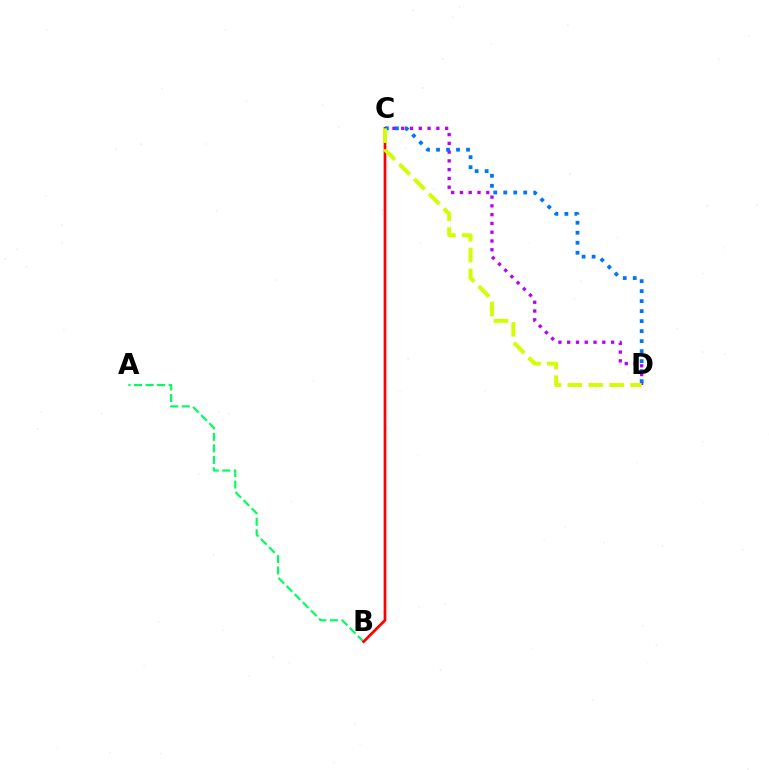{('C', 'D'): [{'color': '#b900ff', 'line_style': 'dotted', 'thickness': 2.38}, {'color': '#0074ff', 'line_style': 'dotted', 'thickness': 2.72}, {'color': '#d1ff00', 'line_style': 'dashed', 'thickness': 2.84}], ('A', 'B'): [{'color': '#00ff5c', 'line_style': 'dashed', 'thickness': 1.56}], ('B', 'C'): [{'color': '#ff0000', 'line_style': 'solid', 'thickness': 1.96}]}